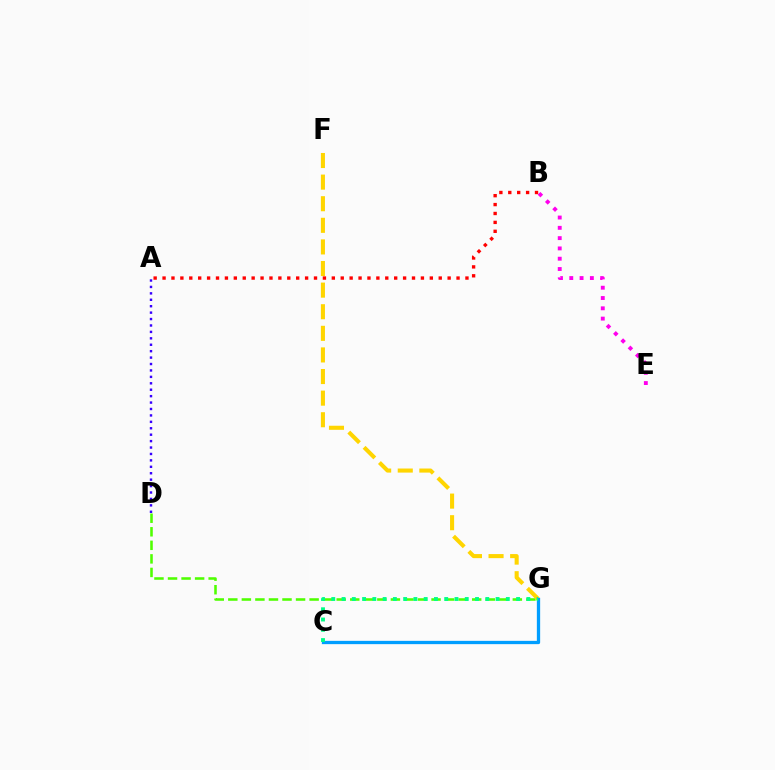{('A', 'D'): [{'color': '#3700ff', 'line_style': 'dotted', 'thickness': 1.75}], ('D', 'G'): [{'color': '#4fff00', 'line_style': 'dashed', 'thickness': 1.84}], ('F', 'G'): [{'color': '#ffd500', 'line_style': 'dashed', 'thickness': 2.93}], ('B', 'E'): [{'color': '#ff00ed', 'line_style': 'dotted', 'thickness': 2.8}], ('C', 'G'): [{'color': '#009eff', 'line_style': 'solid', 'thickness': 2.37}, {'color': '#00ff86', 'line_style': 'dotted', 'thickness': 2.79}], ('A', 'B'): [{'color': '#ff0000', 'line_style': 'dotted', 'thickness': 2.42}]}